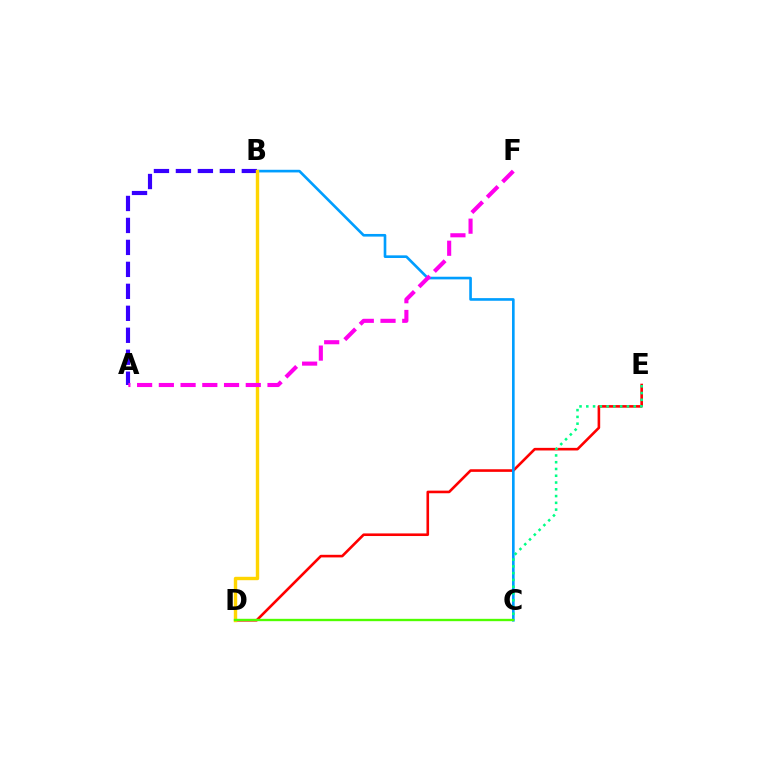{('D', 'E'): [{'color': '#ff0000', 'line_style': 'solid', 'thickness': 1.88}], ('B', 'C'): [{'color': '#009eff', 'line_style': 'solid', 'thickness': 1.9}], ('A', 'B'): [{'color': '#3700ff', 'line_style': 'dashed', 'thickness': 2.98}], ('C', 'E'): [{'color': '#00ff86', 'line_style': 'dotted', 'thickness': 1.84}], ('B', 'D'): [{'color': '#ffd500', 'line_style': 'solid', 'thickness': 2.45}], ('A', 'F'): [{'color': '#ff00ed', 'line_style': 'dashed', 'thickness': 2.95}], ('C', 'D'): [{'color': '#4fff00', 'line_style': 'solid', 'thickness': 1.69}]}